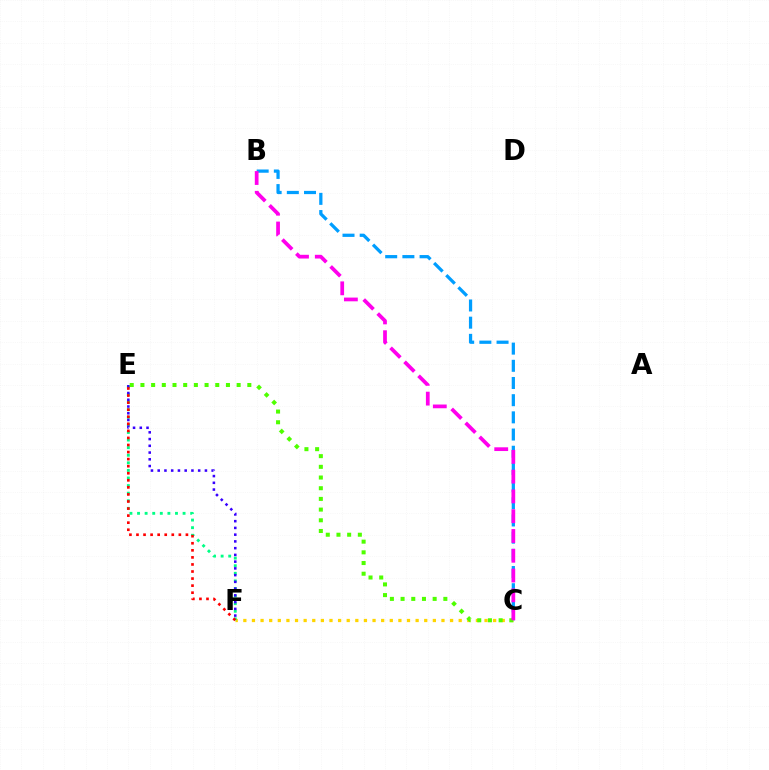{('C', 'F'): [{'color': '#ffd500', 'line_style': 'dotted', 'thickness': 2.34}], ('E', 'F'): [{'color': '#00ff86', 'line_style': 'dotted', 'thickness': 2.06}, {'color': '#3700ff', 'line_style': 'dotted', 'thickness': 1.83}, {'color': '#ff0000', 'line_style': 'dotted', 'thickness': 1.92}], ('B', 'C'): [{'color': '#009eff', 'line_style': 'dashed', 'thickness': 2.33}, {'color': '#ff00ed', 'line_style': 'dashed', 'thickness': 2.69}], ('C', 'E'): [{'color': '#4fff00', 'line_style': 'dotted', 'thickness': 2.9}]}